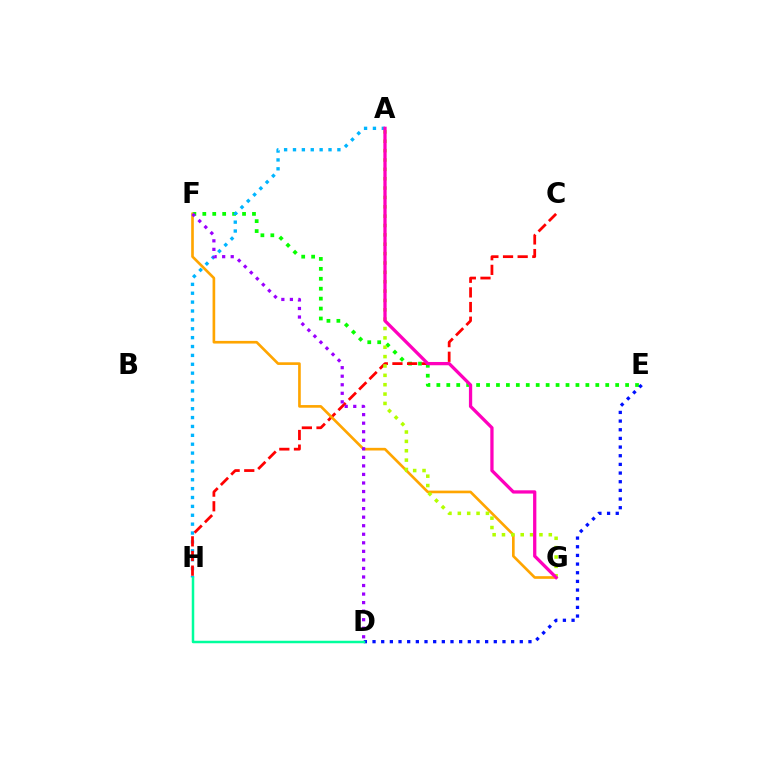{('E', 'F'): [{'color': '#08ff00', 'line_style': 'dotted', 'thickness': 2.7}], ('A', 'H'): [{'color': '#00b5ff', 'line_style': 'dotted', 'thickness': 2.41}], ('C', 'H'): [{'color': '#ff0000', 'line_style': 'dashed', 'thickness': 1.99}], ('F', 'G'): [{'color': '#ffa500', 'line_style': 'solid', 'thickness': 1.91}], ('A', 'G'): [{'color': '#b3ff00', 'line_style': 'dotted', 'thickness': 2.54}, {'color': '#ff00bd', 'line_style': 'solid', 'thickness': 2.36}], ('D', 'F'): [{'color': '#9b00ff', 'line_style': 'dotted', 'thickness': 2.32}], ('D', 'E'): [{'color': '#0010ff', 'line_style': 'dotted', 'thickness': 2.35}], ('D', 'H'): [{'color': '#00ff9d', 'line_style': 'solid', 'thickness': 1.8}]}